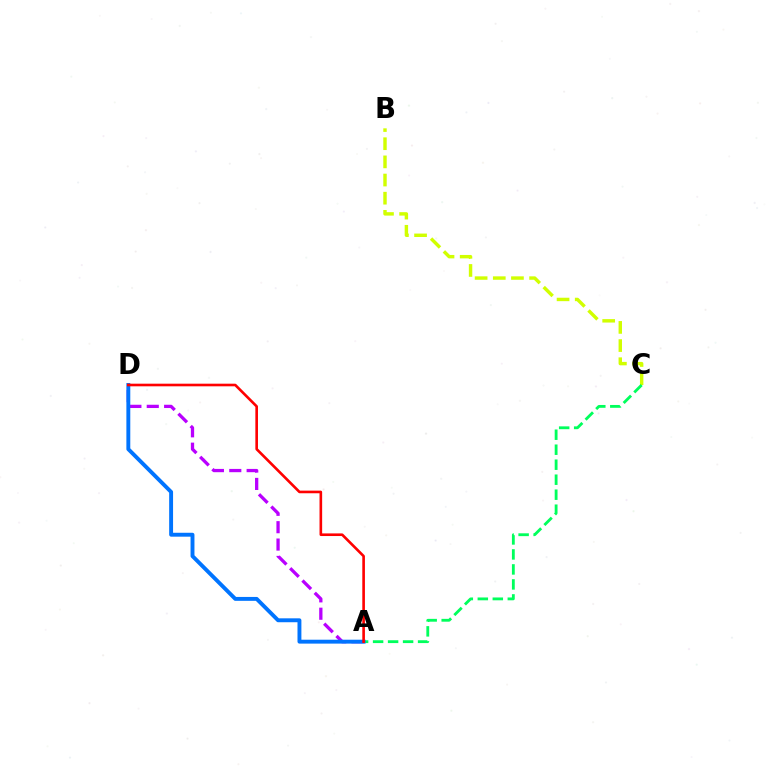{('A', 'D'): [{'color': '#b900ff', 'line_style': 'dashed', 'thickness': 2.36}, {'color': '#0074ff', 'line_style': 'solid', 'thickness': 2.81}, {'color': '#ff0000', 'line_style': 'solid', 'thickness': 1.89}], ('B', 'C'): [{'color': '#d1ff00', 'line_style': 'dashed', 'thickness': 2.47}], ('A', 'C'): [{'color': '#00ff5c', 'line_style': 'dashed', 'thickness': 2.04}]}